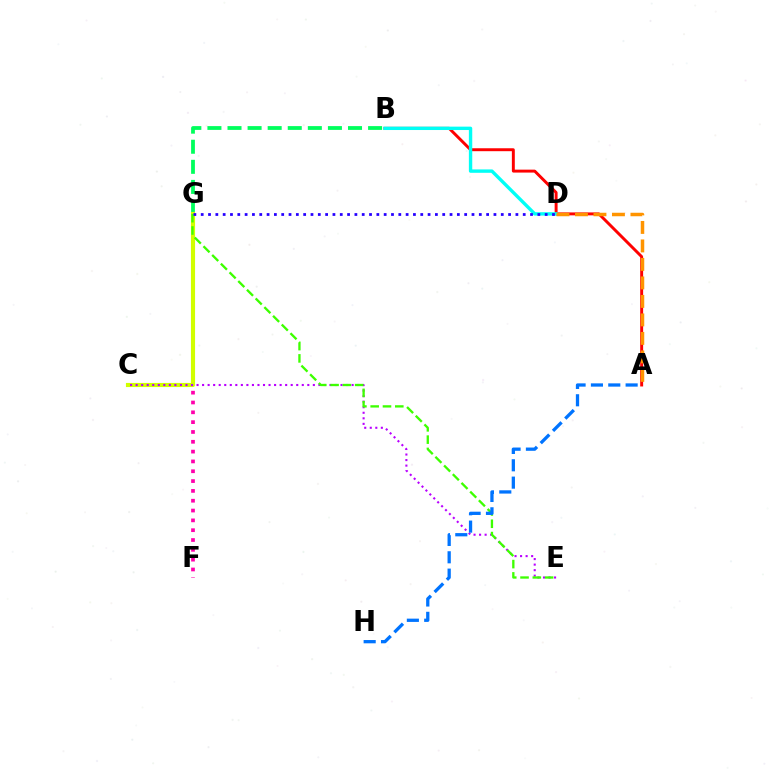{('B', 'G'): [{'color': '#00ff5c', 'line_style': 'dashed', 'thickness': 2.73}], ('F', 'G'): [{'color': '#ff00ac', 'line_style': 'dotted', 'thickness': 2.67}], ('A', 'B'): [{'color': '#ff0000', 'line_style': 'solid', 'thickness': 2.11}], ('C', 'G'): [{'color': '#d1ff00', 'line_style': 'solid', 'thickness': 2.98}], ('C', 'E'): [{'color': '#b900ff', 'line_style': 'dotted', 'thickness': 1.5}], ('B', 'D'): [{'color': '#00fff6', 'line_style': 'solid', 'thickness': 2.43}], ('A', 'D'): [{'color': '#ff9400', 'line_style': 'dashed', 'thickness': 2.51}], ('E', 'G'): [{'color': '#3dff00', 'line_style': 'dashed', 'thickness': 1.67}], ('A', 'H'): [{'color': '#0074ff', 'line_style': 'dashed', 'thickness': 2.36}], ('D', 'G'): [{'color': '#2500ff', 'line_style': 'dotted', 'thickness': 1.99}]}